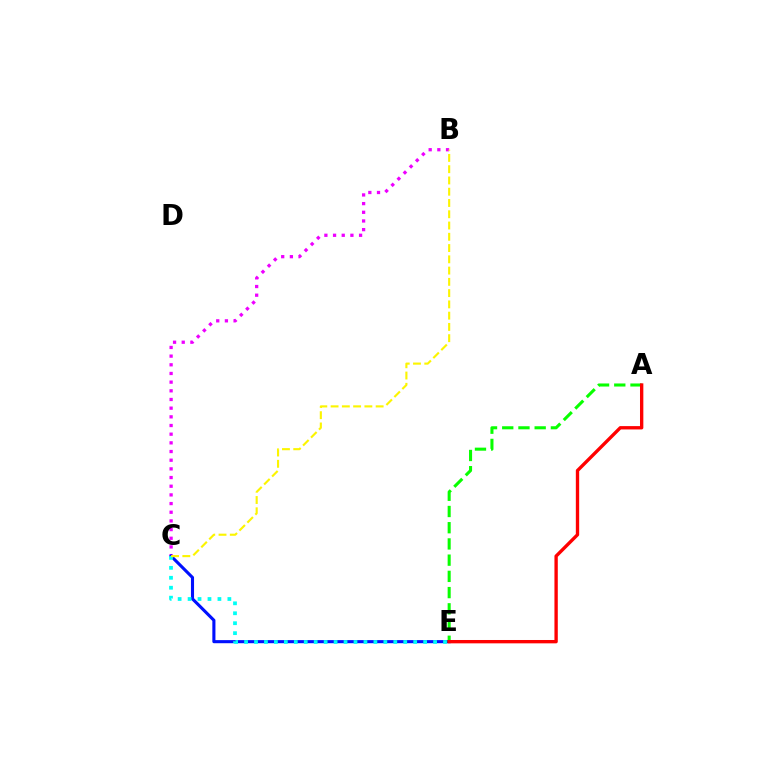{('B', 'C'): [{'color': '#ee00ff', 'line_style': 'dotted', 'thickness': 2.36}, {'color': '#fcf500', 'line_style': 'dashed', 'thickness': 1.53}], ('C', 'E'): [{'color': '#0010ff', 'line_style': 'solid', 'thickness': 2.23}, {'color': '#00fff6', 'line_style': 'dotted', 'thickness': 2.7}], ('A', 'E'): [{'color': '#08ff00', 'line_style': 'dashed', 'thickness': 2.2}, {'color': '#ff0000', 'line_style': 'solid', 'thickness': 2.41}]}